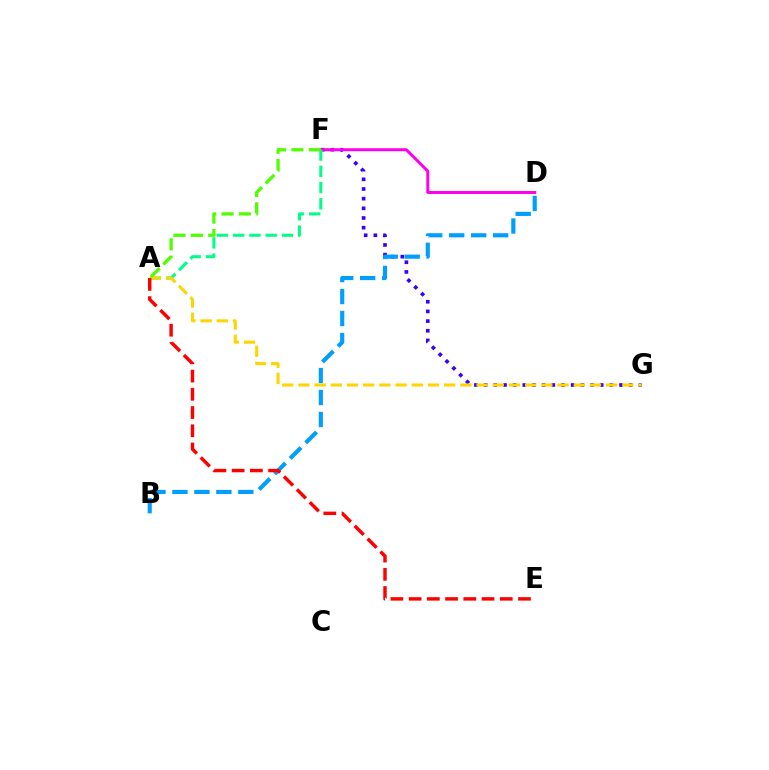{('F', 'G'): [{'color': '#3700ff', 'line_style': 'dotted', 'thickness': 2.63}], ('D', 'F'): [{'color': '#ff00ed', 'line_style': 'solid', 'thickness': 2.14}], ('B', 'D'): [{'color': '#009eff', 'line_style': 'dashed', 'thickness': 2.98}], ('A', 'F'): [{'color': '#00ff86', 'line_style': 'dashed', 'thickness': 2.2}, {'color': '#4fff00', 'line_style': 'dashed', 'thickness': 2.36}], ('A', 'G'): [{'color': '#ffd500', 'line_style': 'dashed', 'thickness': 2.2}], ('A', 'E'): [{'color': '#ff0000', 'line_style': 'dashed', 'thickness': 2.48}]}